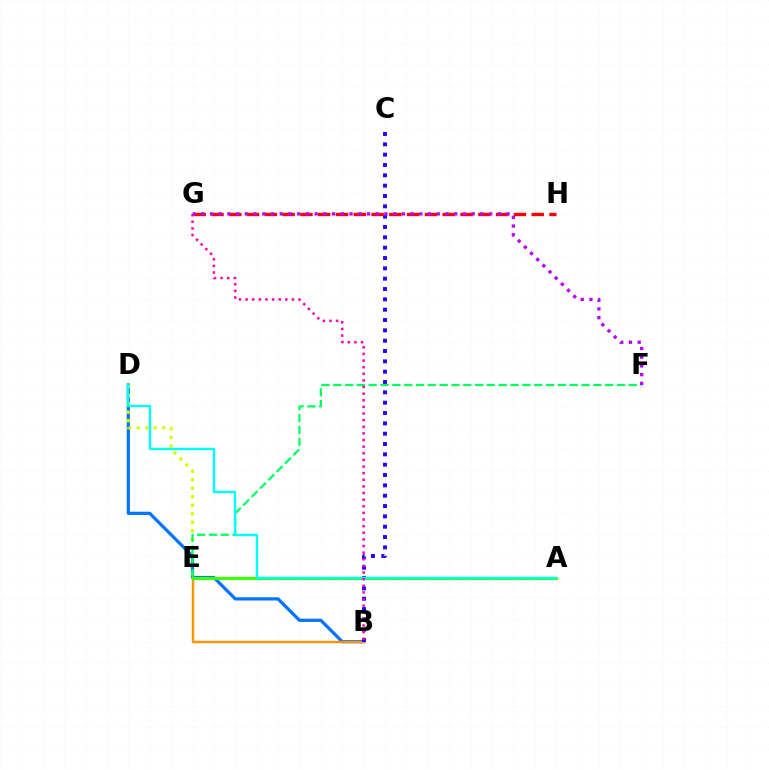{('B', 'D'): [{'color': '#0074ff', 'line_style': 'solid', 'thickness': 2.31}], ('B', 'E'): [{'color': '#ff9400', 'line_style': 'solid', 'thickness': 1.74}], ('B', 'C'): [{'color': '#2500ff', 'line_style': 'dotted', 'thickness': 2.81}], ('D', 'E'): [{'color': '#d1ff00', 'line_style': 'dotted', 'thickness': 2.31}], ('E', 'F'): [{'color': '#00ff5c', 'line_style': 'dashed', 'thickness': 1.61}], ('A', 'E'): [{'color': '#3dff00', 'line_style': 'solid', 'thickness': 2.29}], ('A', 'D'): [{'color': '#00fff6', 'line_style': 'solid', 'thickness': 1.73}], ('G', 'H'): [{'color': '#ff0000', 'line_style': 'dashed', 'thickness': 2.42}], ('B', 'G'): [{'color': '#ff00ac', 'line_style': 'dotted', 'thickness': 1.8}], ('F', 'G'): [{'color': '#b900ff', 'line_style': 'dotted', 'thickness': 2.37}]}